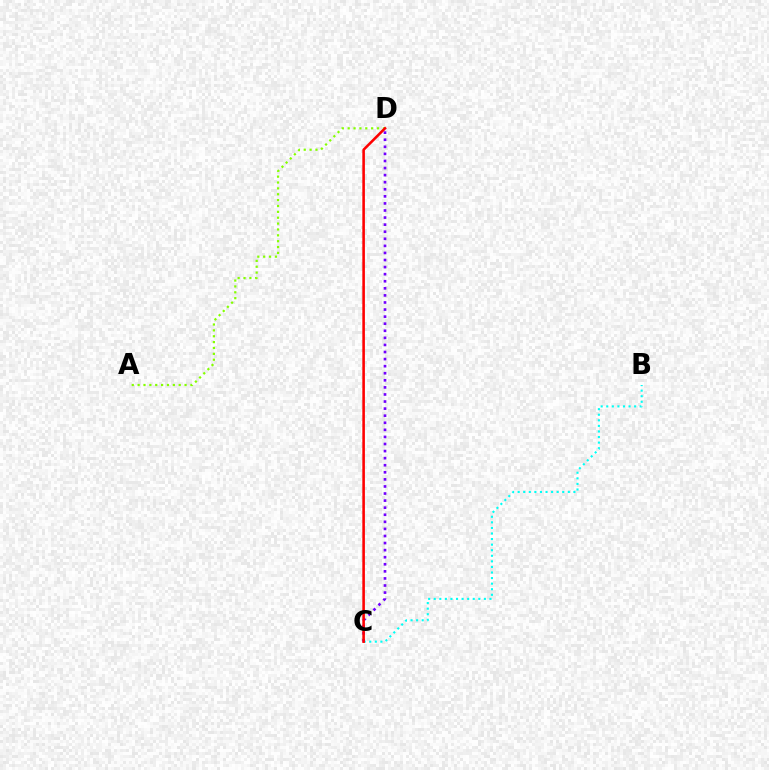{('B', 'C'): [{'color': '#00fff6', 'line_style': 'dotted', 'thickness': 1.51}], ('A', 'D'): [{'color': '#84ff00', 'line_style': 'dotted', 'thickness': 1.59}], ('C', 'D'): [{'color': '#7200ff', 'line_style': 'dotted', 'thickness': 1.92}, {'color': '#ff0000', 'line_style': 'solid', 'thickness': 1.86}]}